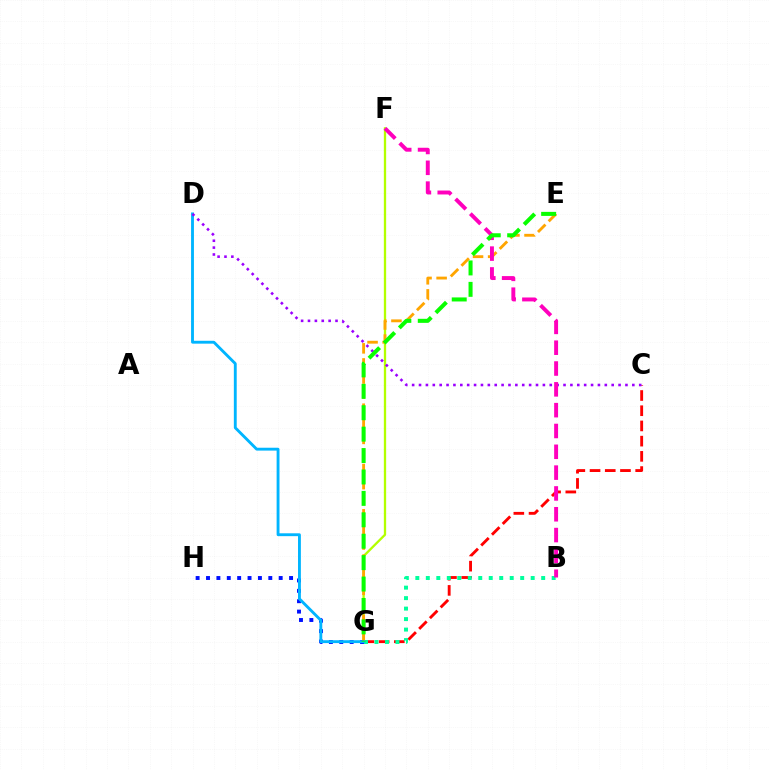{('F', 'G'): [{'color': '#b3ff00', 'line_style': 'solid', 'thickness': 1.66}], ('G', 'H'): [{'color': '#0010ff', 'line_style': 'dotted', 'thickness': 2.82}], ('C', 'G'): [{'color': '#ff0000', 'line_style': 'dashed', 'thickness': 2.07}], ('B', 'G'): [{'color': '#00ff9d', 'line_style': 'dotted', 'thickness': 2.85}], ('D', 'G'): [{'color': '#00b5ff', 'line_style': 'solid', 'thickness': 2.06}], ('E', 'G'): [{'color': '#ffa500', 'line_style': 'dashed', 'thickness': 2.05}, {'color': '#08ff00', 'line_style': 'dashed', 'thickness': 2.91}], ('C', 'D'): [{'color': '#9b00ff', 'line_style': 'dotted', 'thickness': 1.87}], ('B', 'F'): [{'color': '#ff00bd', 'line_style': 'dashed', 'thickness': 2.83}]}